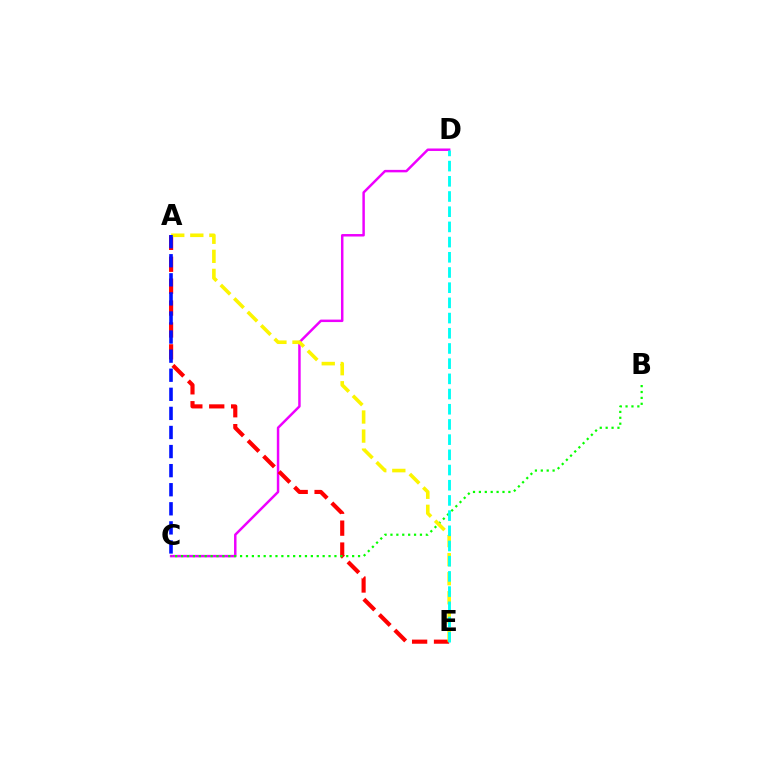{('C', 'D'): [{'color': '#ee00ff', 'line_style': 'solid', 'thickness': 1.78}], ('A', 'E'): [{'color': '#ff0000', 'line_style': 'dashed', 'thickness': 2.98}, {'color': '#fcf500', 'line_style': 'dashed', 'thickness': 2.59}], ('B', 'C'): [{'color': '#08ff00', 'line_style': 'dotted', 'thickness': 1.6}], ('D', 'E'): [{'color': '#00fff6', 'line_style': 'dashed', 'thickness': 2.06}], ('A', 'C'): [{'color': '#0010ff', 'line_style': 'dashed', 'thickness': 2.59}]}